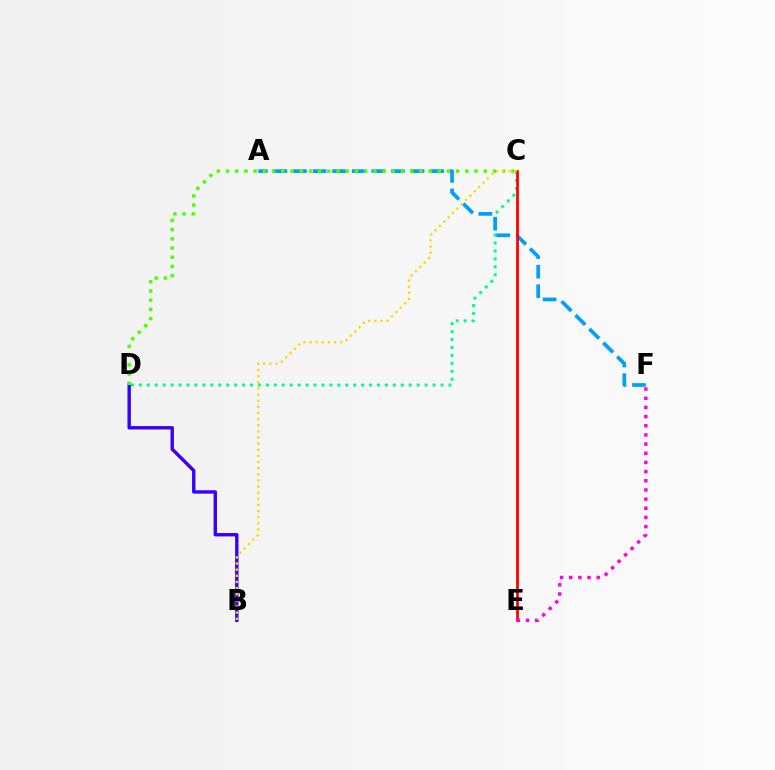{('C', 'D'): [{'color': '#00ff86', 'line_style': 'dotted', 'thickness': 2.16}, {'color': '#4fff00', 'line_style': 'dotted', 'thickness': 2.5}], ('A', 'F'): [{'color': '#009eff', 'line_style': 'dashed', 'thickness': 2.66}], ('C', 'E'): [{'color': '#ff0000', 'line_style': 'solid', 'thickness': 1.98}], ('B', 'D'): [{'color': '#3700ff', 'line_style': 'solid', 'thickness': 2.45}], ('E', 'F'): [{'color': '#ff00ed', 'line_style': 'dotted', 'thickness': 2.49}], ('B', 'C'): [{'color': '#ffd500', 'line_style': 'dotted', 'thickness': 1.67}]}